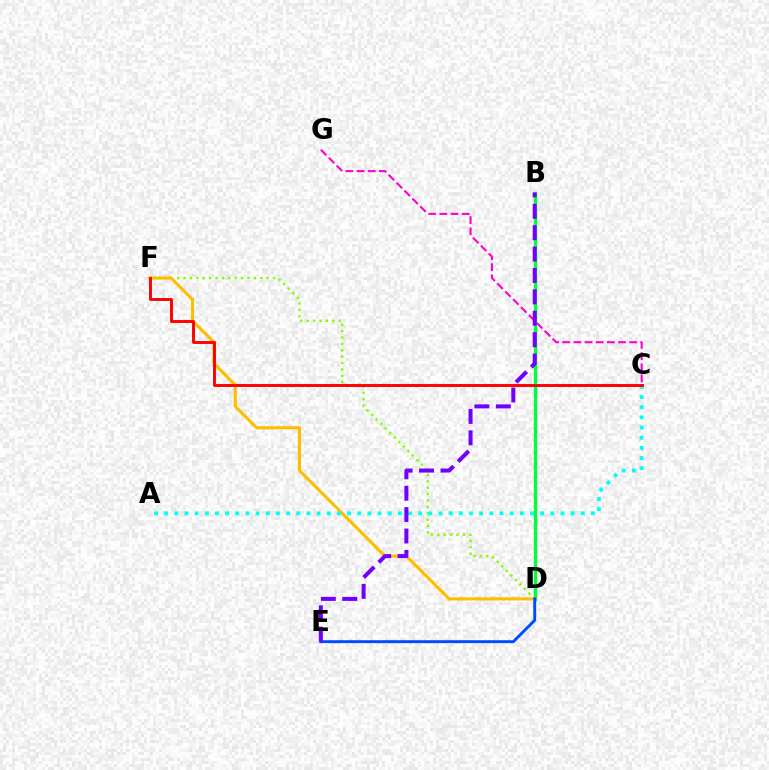{('C', 'G'): [{'color': '#ff00cf', 'line_style': 'dashed', 'thickness': 1.52}], ('D', 'F'): [{'color': '#84ff00', 'line_style': 'dotted', 'thickness': 1.74}, {'color': '#ffbd00', 'line_style': 'solid', 'thickness': 2.22}], ('B', 'D'): [{'color': '#00ff39', 'line_style': 'solid', 'thickness': 2.39}], ('D', 'E'): [{'color': '#004bff', 'line_style': 'solid', 'thickness': 2.1}], ('A', 'C'): [{'color': '#00fff6', 'line_style': 'dotted', 'thickness': 2.76}], ('C', 'F'): [{'color': '#ff0000', 'line_style': 'solid', 'thickness': 2.1}], ('B', 'E'): [{'color': '#7200ff', 'line_style': 'dashed', 'thickness': 2.91}]}